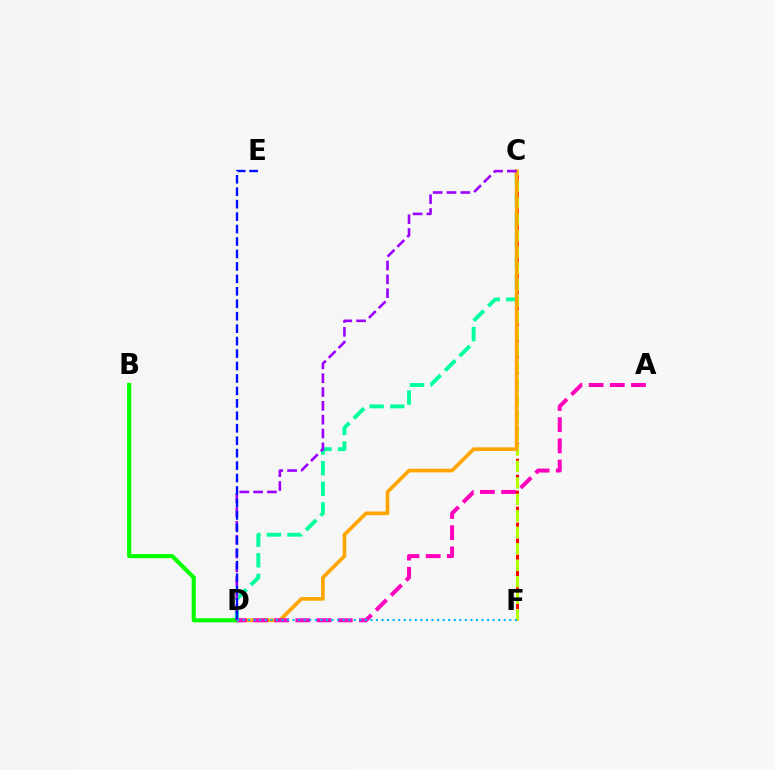{('C', 'D'): [{'color': '#00ff9d', 'line_style': 'dashed', 'thickness': 2.8}, {'color': '#ffa500', 'line_style': 'solid', 'thickness': 2.64}, {'color': '#9b00ff', 'line_style': 'dashed', 'thickness': 1.88}], ('C', 'F'): [{'color': '#ff0000', 'line_style': 'dashed', 'thickness': 2.17}, {'color': '#b3ff00', 'line_style': 'dashed', 'thickness': 2.24}], ('B', 'D'): [{'color': '#08ff00', 'line_style': 'solid', 'thickness': 2.99}], ('A', 'D'): [{'color': '#ff00bd', 'line_style': 'dashed', 'thickness': 2.88}], ('D', 'F'): [{'color': '#00b5ff', 'line_style': 'dotted', 'thickness': 1.51}], ('D', 'E'): [{'color': '#0010ff', 'line_style': 'dashed', 'thickness': 1.69}]}